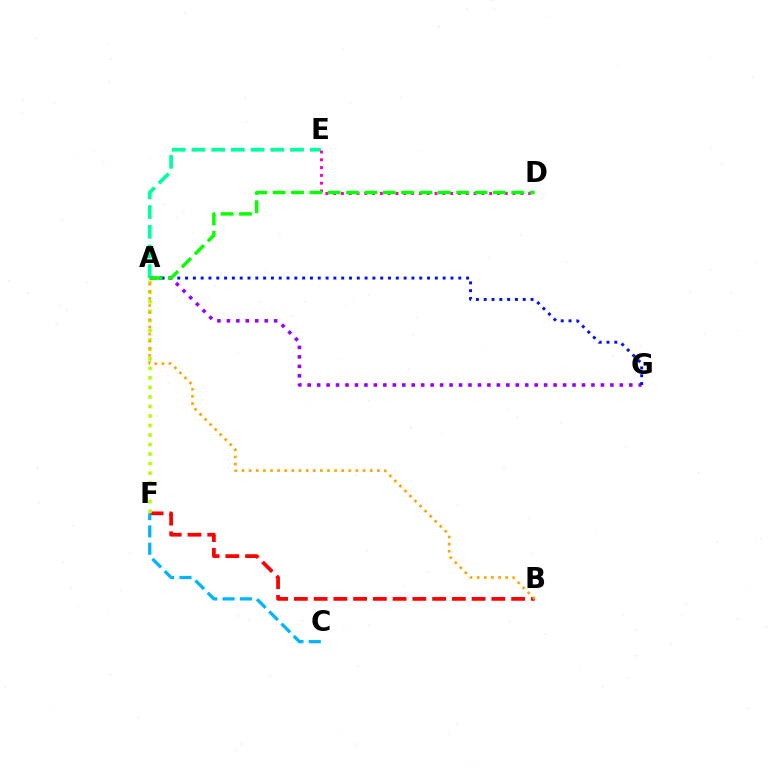{('B', 'F'): [{'color': '#ff0000', 'line_style': 'dashed', 'thickness': 2.68}], ('A', 'G'): [{'color': '#9b00ff', 'line_style': 'dotted', 'thickness': 2.57}, {'color': '#0010ff', 'line_style': 'dotted', 'thickness': 2.12}], ('C', 'F'): [{'color': '#00b5ff', 'line_style': 'dashed', 'thickness': 2.35}], ('A', 'F'): [{'color': '#b3ff00', 'line_style': 'dotted', 'thickness': 2.59}], ('A', 'E'): [{'color': '#00ff9d', 'line_style': 'dashed', 'thickness': 2.68}], ('D', 'E'): [{'color': '#ff00bd', 'line_style': 'dotted', 'thickness': 2.12}], ('A', 'D'): [{'color': '#08ff00', 'line_style': 'dashed', 'thickness': 2.49}], ('A', 'B'): [{'color': '#ffa500', 'line_style': 'dotted', 'thickness': 1.93}]}